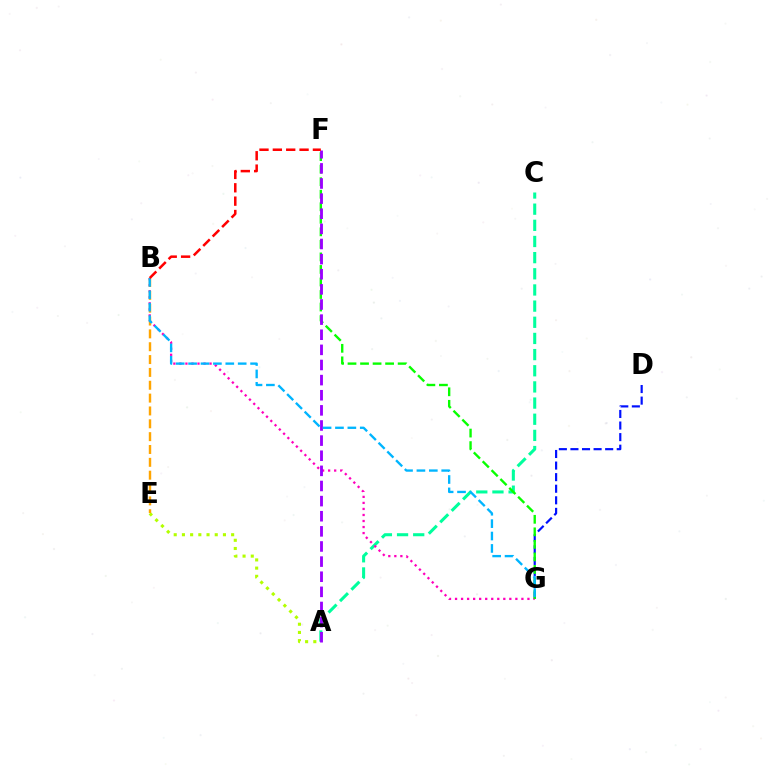{('A', 'C'): [{'color': '#00ff9d', 'line_style': 'dashed', 'thickness': 2.2}], ('D', 'G'): [{'color': '#0010ff', 'line_style': 'dashed', 'thickness': 1.57}], ('B', 'G'): [{'color': '#ff00bd', 'line_style': 'dotted', 'thickness': 1.64}, {'color': '#00b5ff', 'line_style': 'dashed', 'thickness': 1.68}], ('A', 'E'): [{'color': '#b3ff00', 'line_style': 'dotted', 'thickness': 2.23}], ('F', 'G'): [{'color': '#08ff00', 'line_style': 'dashed', 'thickness': 1.7}], ('A', 'F'): [{'color': '#9b00ff', 'line_style': 'dashed', 'thickness': 2.05}], ('B', 'E'): [{'color': '#ffa500', 'line_style': 'dashed', 'thickness': 1.75}], ('B', 'F'): [{'color': '#ff0000', 'line_style': 'dashed', 'thickness': 1.81}]}